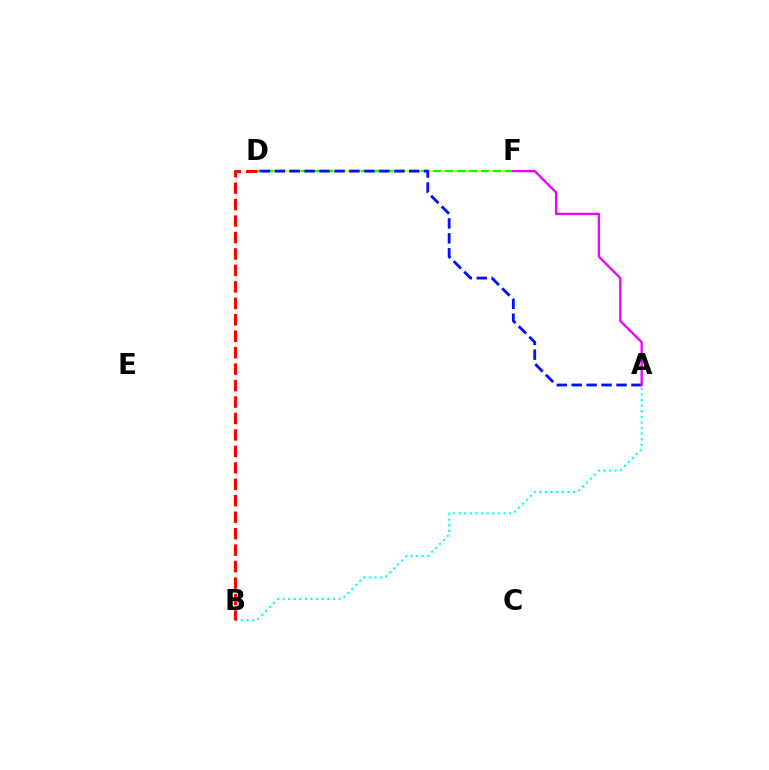{('A', 'B'): [{'color': '#00fff6', 'line_style': 'dotted', 'thickness': 1.52}], ('D', 'F'): [{'color': '#fcf500', 'line_style': 'dashed', 'thickness': 1.62}, {'color': '#08ff00', 'line_style': 'dashed', 'thickness': 1.63}], ('A', 'D'): [{'color': '#0010ff', 'line_style': 'dashed', 'thickness': 2.03}], ('A', 'F'): [{'color': '#ee00ff', 'line_style': 'solid', 'thickness': 1.67}], ('B', 'D'): [{'color': '#ff0000', 'line_style': 'dashed', 'thickness': 2.24}]}